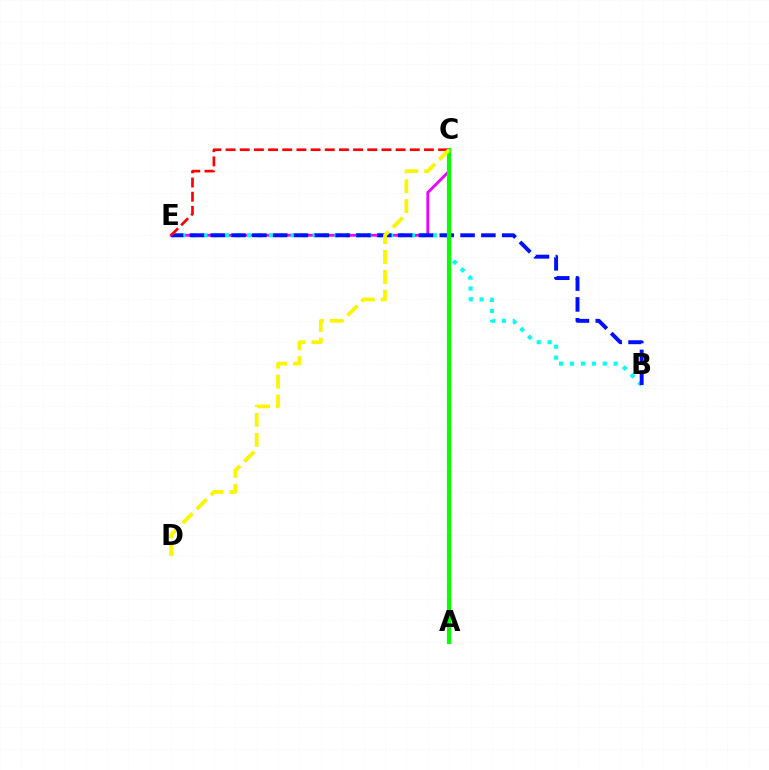{('C', 'E'): [{'color': '#ee00ff', 'line_style': 'solid', 'thickness': 2.02}, {'color': '#ff0000', 'line_style': 'dashed', 'thickness': 1.92}], ('B', 'E'): [{'color': '#00fff6', 'line_style': 'dotted', 'thickness': 2.97}, {'color': '#0010ff', 'line_style': 'dashed', 'thickness': 2.83}], ('A', 'C'): [{'color': '#08ff00', 'line_style': 'solid', 'thickness': 2.99}], ('C', 'D'): [{'color': '#fcf500', 'line_style': 'dashed', 'thickness': 2.71}]}